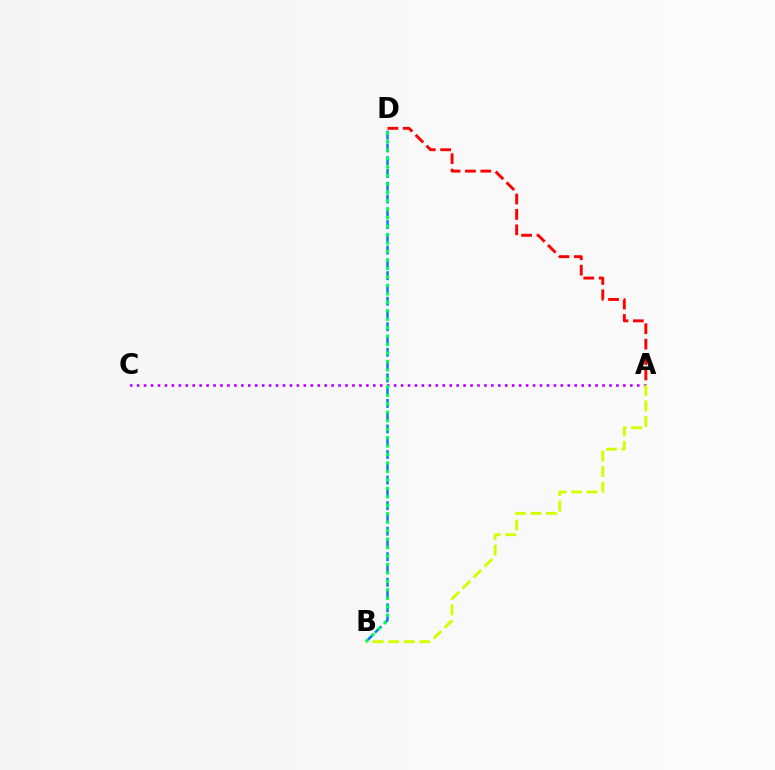{('B', 'D'): [{'color': '#0074ff', 'line_style': 'dashed', 'thickness': 1.74}, {'color': '#00ff5c', 'line_style': 'dotted', 'thickness': 2.3}], ('A', 'C'): [{'color': '#b900ff', 'line_style': 'dotted', 'thickness': 1.89}], ('A', 'B'): [{'color': '#d1ff00', 'line_style': 'dashed', 'thickness': 2.11}], ('A', 'D'): [{'color': '#ff0000', 'line_style': 'dashed', 'thickness': 2.09}]}